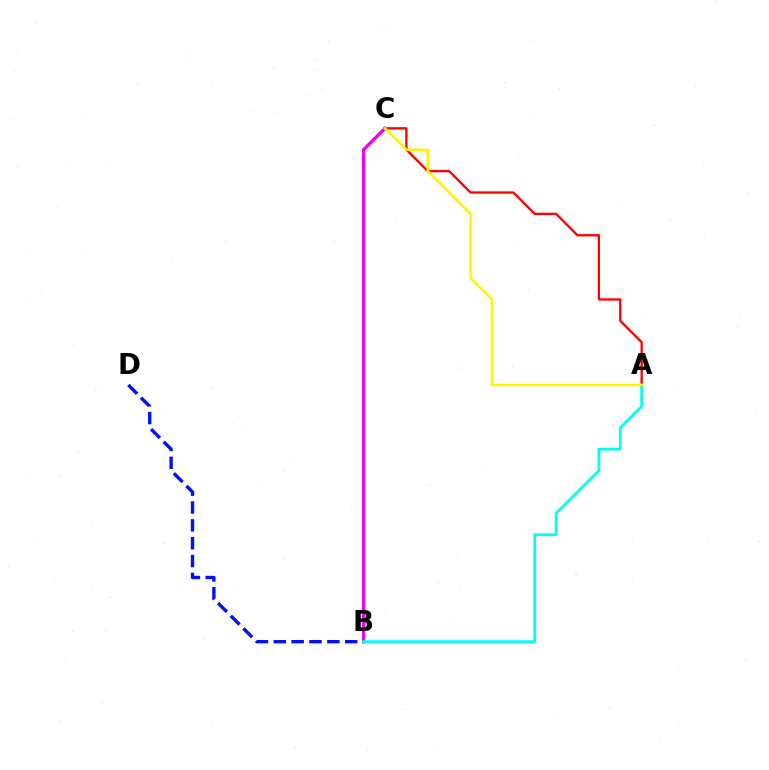{('B', 'D'): [{'color': '#0010ff', 'line_style': 'dashed', 'thickness': 2.43}], ('A', 'C'): [{'color': '#ff0000', 'line_style': 'solid', 'thickness': 1.68}, {'color': '#fcf500', 'line_style': 'solid', 'thickness': 1.78}], ('B', 'C'): [{'color': '#08ff00', 'line_style': 'solid', 'thickness': 1.92}, {'color': '#ee00ff', 'line_style': 'solid', 'thickness': 2.37}], ('A', 'B'): [{'color': '#00fff6', 'line_style': 'solid', 'thickness': 2.01}]}